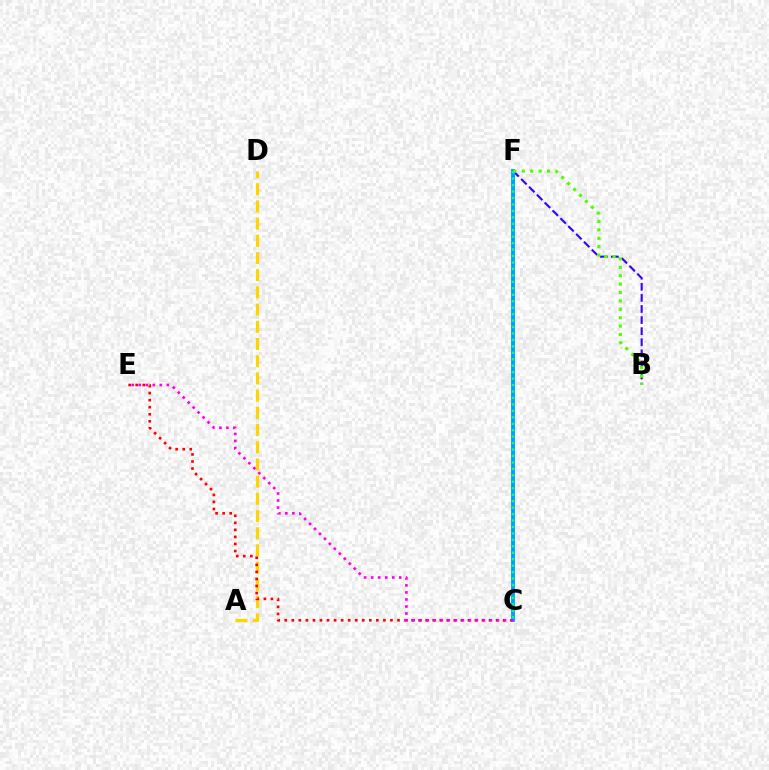{('A', 'D'): [{'color': '#ffd500', 'line_style': 'dashed', 'thickness': 2.34}], ('C', 'E'): [{'color': '#ff0000', 'line_style': 'dotted', 'thickness': 1.91}, {'color': '#ff00ed', 'line_style': 'dotted', 'thickness': 1.91}], ('B', 'F'): [{'color': '#3700ff', 'line_style': 'dashed', 'thickness': 1.51}, {'color': '#4fff00', 'line_style': 'dotted', 'thickness': 2.28}], ('C', 'F'): [{'color': '#009eff', 'line_style': 'solid', 'thickness': 2.78}, {'color': '#00ff86', 'line_style': 'dotted', 'thickness': 1.75}]}